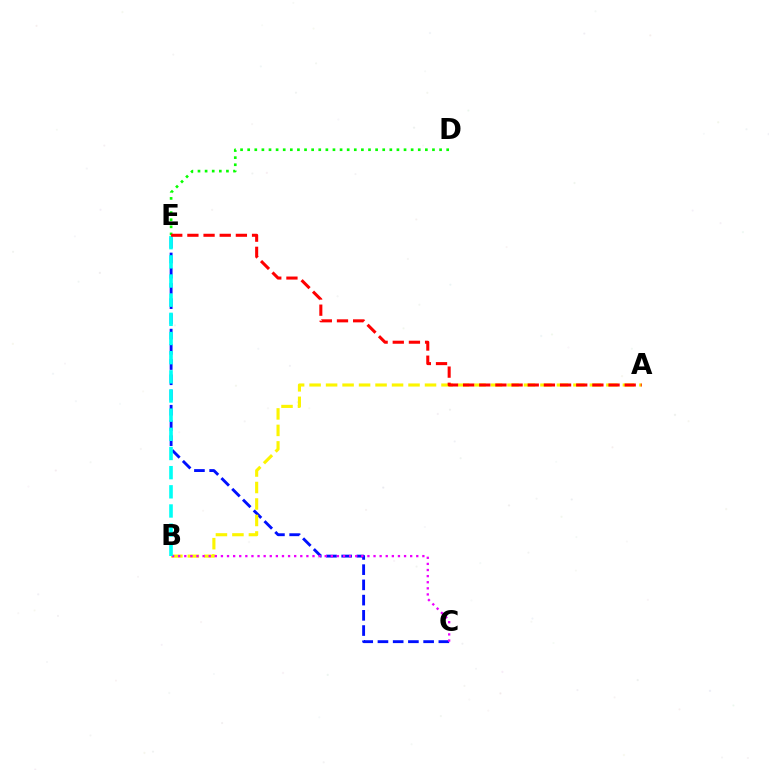{('C', 'E'): [{'color': '#0010ff', 'line_style': 'dashed', 'thickness': 2.07}], ('A', 'B'): [{'color': '#fcf500', 'line_style': 'dashed', 'thickness': 2.24}], ('D', 'E'): [{'color': '#08ff00', 'line_style': 'dotted', 'thickness': 1.93}], ('B', 'C'): [{'color': '#ee00ff', 'line_style': 'dotted', 'thickness': 1.66}], ('B', 'E'): [{'color': '#00fff6', 'line_style': 'dashed', 'thickness': 2.6}], ('A', 'E'): [{'color': '#ff0000', 'line_style': 'dashed', 'thickness': 2.2}]}